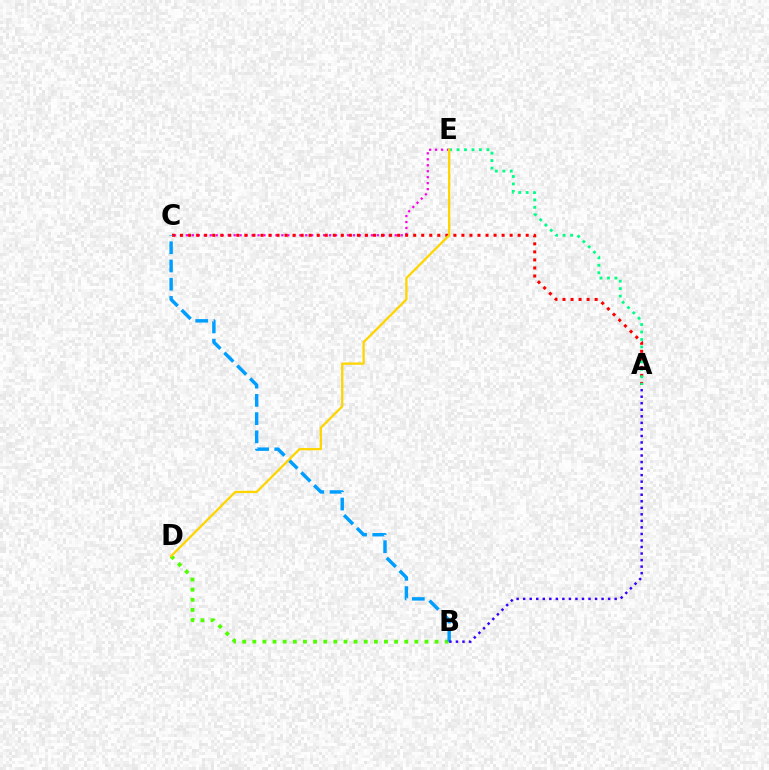{('C', 'E'): [{'color': '#ff00ed', 'line_style': 'dotted', 'thickness': 1.62}], ('A', 'C'): [{'color': '#ff0000', 'line_style': 'dotted', 'thickness': 2.18}], ('A', 'E'): [{'color': '#00ff86', 'line_style': 'dotted', 'thickness': 2.03}], ('B', 'D'): [{'color': '#4fff00', 'line_style': 'dotted', 'thickness': 2.75}], ('B', 'C'): [{'color': '#009eff', 'line_style': 'dashed', 'thickness': 2.48}], ('D', 'E'): [{'color': '#ffd500', 'line_style': 'solid', 'thickness': 1.64}], ('A', 'B'): [{'color': '#3700ff', 'line_style': 'dotted', 'thickness': 1.78}]}